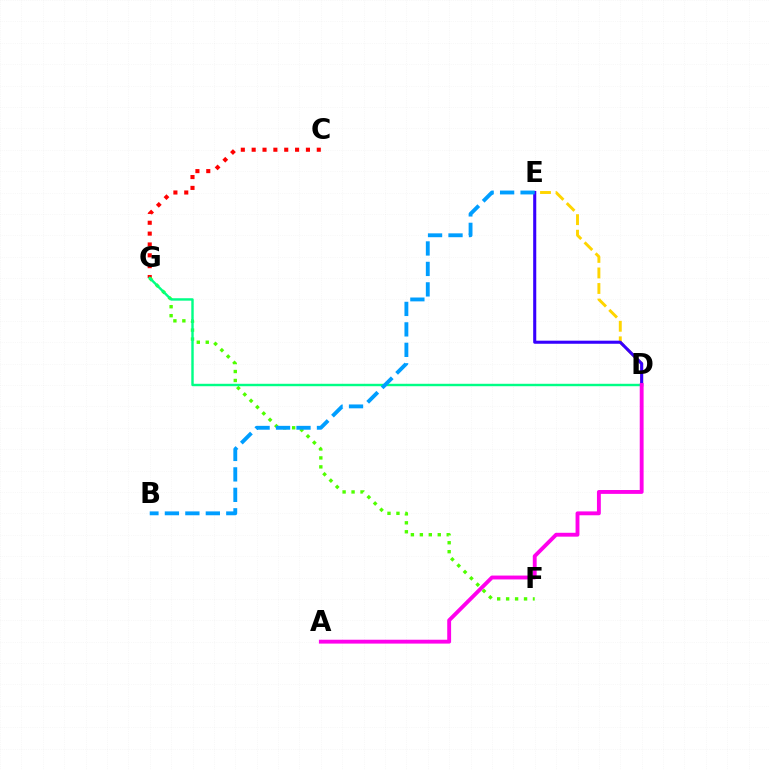{('C', 'G'): [{'color': '#ff0000', 'line_style': 'dotted', 'thickness': 2.95}], ('F', 'G'): [{'color': '#4fff00', 'line_style': 'dotted', 'thickness': 2.43}], ('D', 'E'): [{'color': '#ffd500', 'line_style': 'dashed', 'thickness': 2.11}, {'color': '#3700ff', 'line_style': 'solid', 'thickness': 2.21}], ('D', 'G'): [{'color': '#00ff86', 'line_style': 'solid', 'thickness': 1.74}], ('B', 'E'): [{'color': '#009eff', 'line_style': 'dashed', 'thickness': 2.78}], ('A', 'D'): [{'color': '#ff00ed', 'line_style': 'solid', 'thickness': 2.79}]}